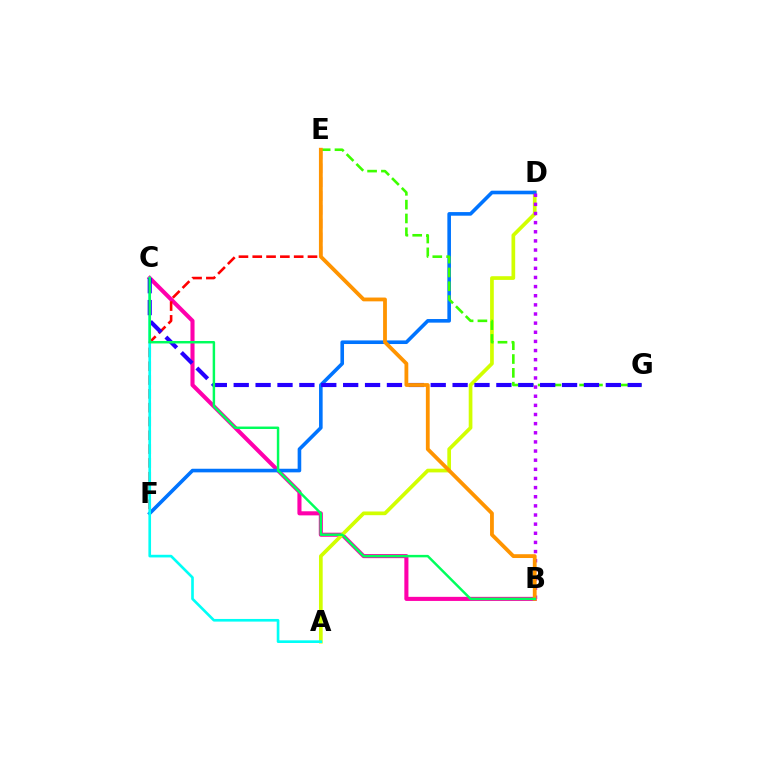{('B', 'C'): [{'color': '#ff00ac', 'line_style': 'solid', 'thickness': 2.94}, {'color': '#00ff5c', 'line_style': 'solid', 'thickness': 1.77}], ('A', 'D'): [{'color': '#d1ff00', 'line_style': 'solid', 'thickness': 2.66}], ('D', 'F'): [{'color': '#0074ff', 'line_style': 'solid', 'thickness': 2.6}], ('E', 'F'): [{'color': '#ff0000', 'line_style': 'dashed', 'thickness': 1.88}], ('A', 'C'): [{'color': '#00fff6', 'line_style': 'solid', 'thickness': 1.91}], ('E', 'G'): [{'color': '#3dff00', 'line_style': 'dashed', 'thickness': 1.88}], ('C', 'G'): [{'color': '#2500ff', 'line_style': 'dashed', 'thickness': 2.97}], ('B', 'D'): [{'color': '#b900ff', 'line_style': 'dotted', 'thickness': 2.48}], ('B', 'E'): [{'color': '#ff9400', 'line_style': 'solid', 'thickness': 2.74}]}